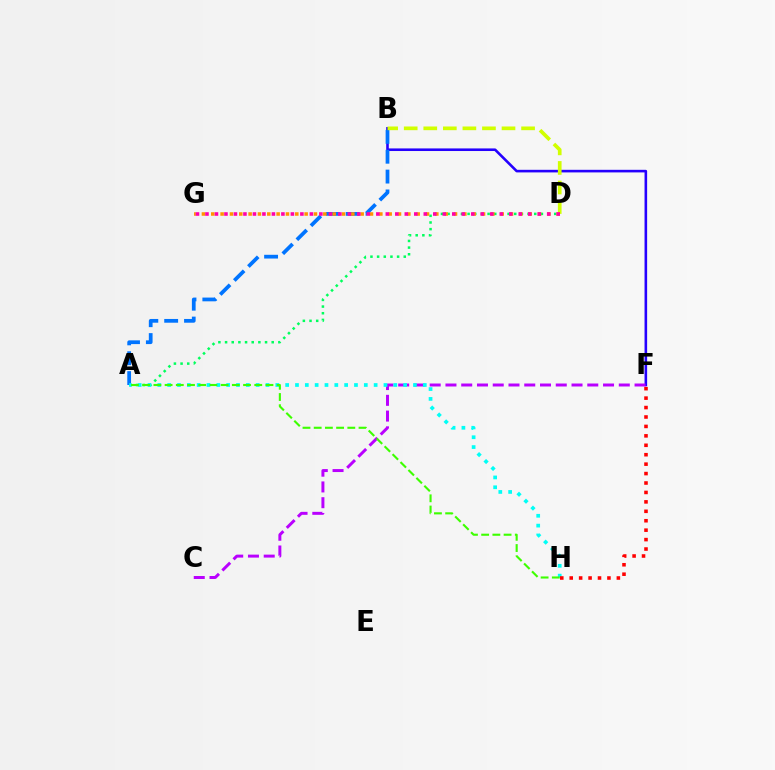{('B', 'F'): [{'color': '#2500ff', 'line_style': 'solid', 'thickness': 1.87}], ('A', 'D'): [{'color': '#00ff5c', 'line_style': 'dotted', 'thickness': 1.81}], ('C', 'F'): [{'color': '#b900ff', 'line_style': 'dashed', 'thickness': 2.14}], ('A', 'B'): [{'color': '#0074ff', 'line_style': 'dashed', 'thickness': 2.7}], ('B', 'D'): [{'color': '#d1ff00', 'line_style': 'dashed', 'thickness': 2.66}], ('D', 'G'): [{'color': '#ff9400', 'line_style': 'dotted', 'thickness': 2.54}, {'color': '#ff00ac', 'line_style': 'dotted', 'thickness': 2.58}], ('A', 'H'): [{'color': '#00fff6', 'line_style': 'dotted', 'thickness': 2.67}, {'color': '#3dff00', 'line_style': 'dashed', 'thickness': 1.52}], ('F', 'H'): [{'color': '#ff0000', 'line_style': 'dotted', 'thickness': 2.56}]}